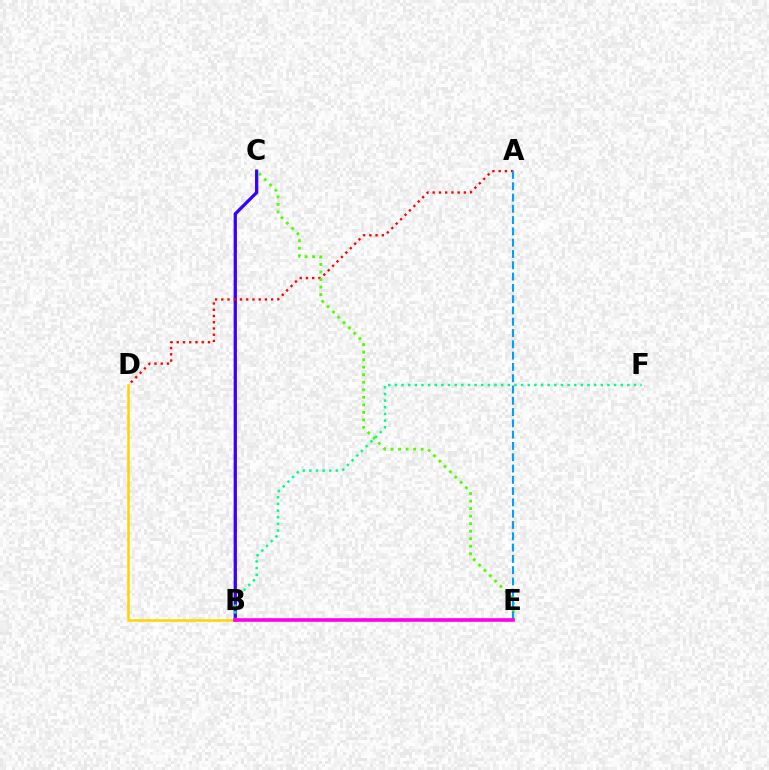{('B', 'C'): [{'color': '#3700ff', 'line_style': 'solid', 'thickness': 2.36}], ('B', 'D'): [{'color': '#ffd500', 'line_style': 'solid', 'thickness': 1.82}], ('A', 'D'): [{'color': '#ff0000', 'line_style': 'dotted', 'thickness': 1.69}], ('C', 'E'): [{'color': '#4fff00', 'line_style': 'dotted', 'thickness': 2.05}], ('B', 'F'): [{'color': '#00ff86', 'line_style': 'dotted', 'thickness': 1.8}], ('A', 'E'): [{'color': '#009eff', 'line_style': 'dashed', 'thickness': 1.53}], ('B', 'E'): [{'color': '#ff00ed', 'line_style': 'solid', 'thickness': 2.61}]}